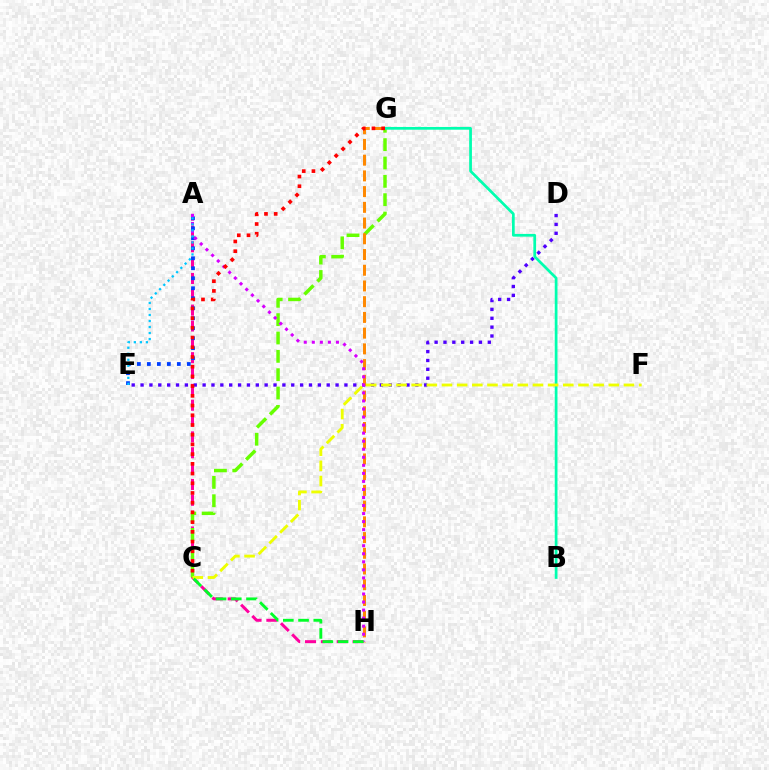{('A', 'H'): [{'color': '#ff00a0', 'line_style': 'dashed', 'thickness': 2.15}, {'color': '#d600ff', 'line_style': 'dotted', 'thickness': 2.19}], ('D', 'E'): [{'color': '#4f00ff', 'line_style': 'dotted', 'thickness': 2.41}], ('A', 'E'): [{'color': '#003fff', 'line_style': 'dotted', 'thickness': 2.71}, {'color': '#00c7ff', 'line_style': 'dotted', 'thickness': 1.64}], ('C', 'G'): [{'color': '#66ff00', 'line_style': 'dashed', 'thickness': 2.49}, {'color': '#ff0000', 'line_style': 'dotted', 'thickness': 2.64}], ('G', 'H'): [{'color': '#ff8800', 'line_style': 'dashed', 'thickness': 2.14}], ('B', 'G'): [{'color': '#00ffaf', 'line_style': 'solid', 'thickness': 1.97}], ('C', 'F'): [{'color': '#eeff00', 'line_style': 'dashed', 'thickness': 2.06}], ('C', 'H'): [{'color': '#00ff27', 'line_style': 'dashed', 'thickness': 2.07}]}